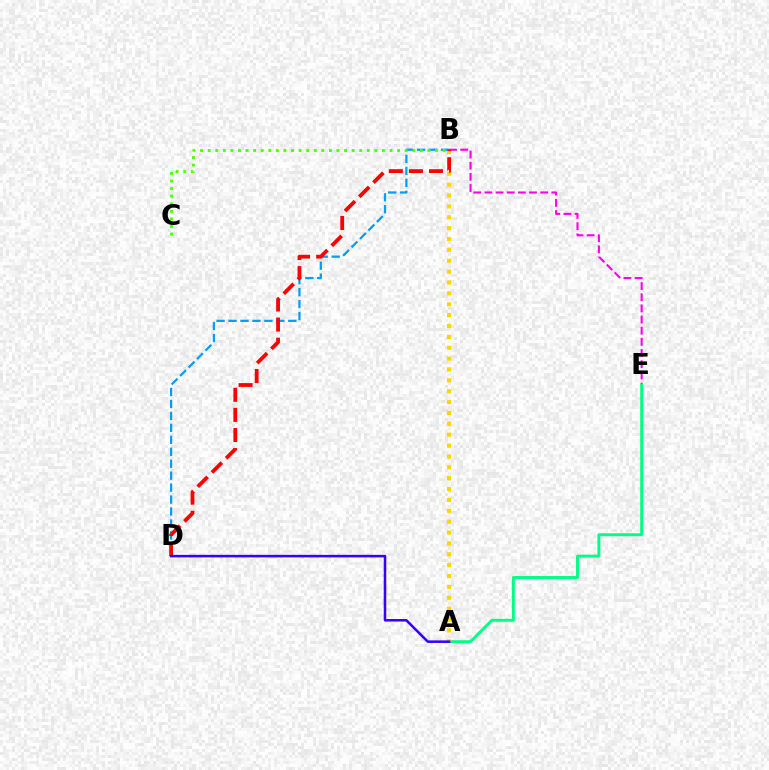{('B', 'D'): [{'color': '#009eff', 'line_style': 'dashed', 'thickness': 1.62}, {'color': '#ff0000', 'line_style': 'dashed', 'thickness': 2.73}], ('B', 'E'): [{'color': '#ff00ed', 'line_style': 'dashed', 'thickness': 1.52}], ('A', 'E'): [{'color': '#00ff86', 'line_style': 'solid', 'thickness': 2.11}], ('A', 'B'): [{'color': '#ffd500', 'line_style': 'dotted', 'thickness': 2.95}], ('B', 'C'): [{'color': '#4fff00', 'line_style': 'dotted', 'thickness': 2.06}], ('A', 'D'): [{'color': '#3700ff', 'line_style': 'solid', 'thickness': 1.83}]}